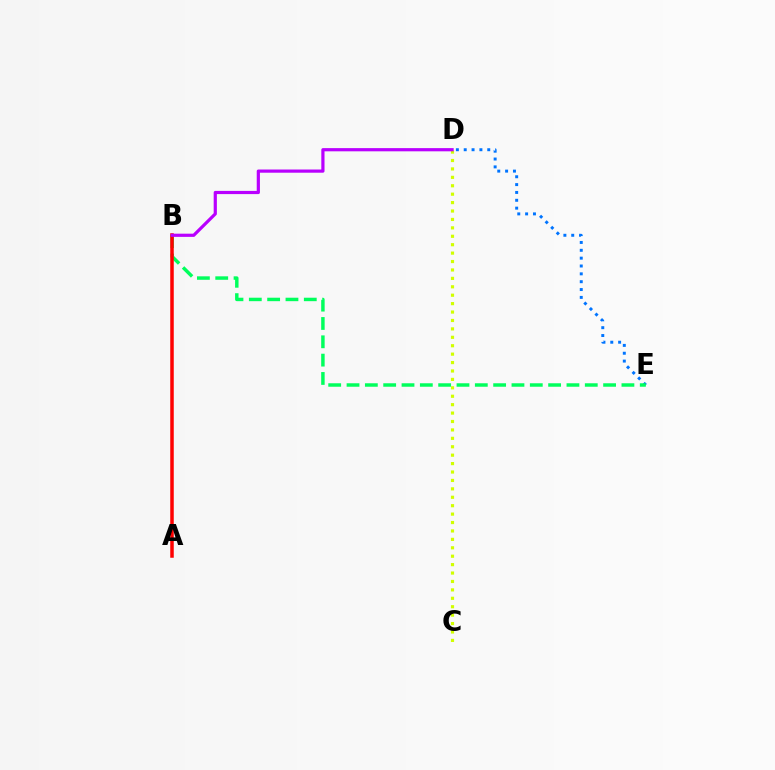{('C', 'D'): [{'color': '#d1ff00', 'line_style': 'dotted', 'thickness': 2.29}], ('D', 'E'): [{'color': '#0074ff', 'line_style': 'dotted', 'thickness': 2.13}], ('B', 'E'): [{'color': '#00ff5c', 'line_style': 'dashed', 'thickness': 2.49}], ('A', 'B'): [{'color': '#ff0000', 'line_style': 'solid', 'thickness': 2.52}], ('B', 'D'): [{'color': '#b900ff', 'line_style': 'solid', 'thickness': 2.3}]}